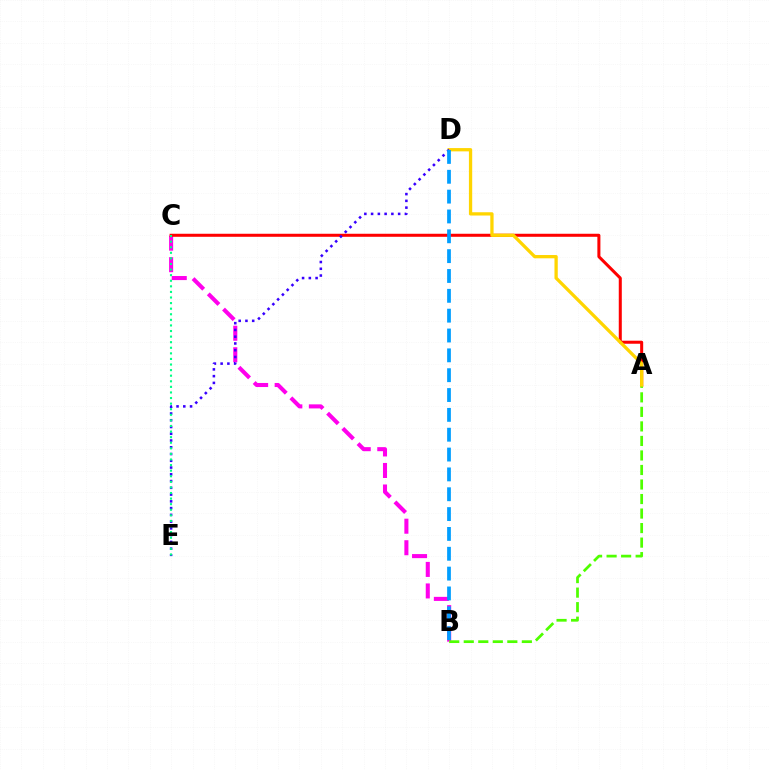{('B', 'C'): [{'color': '#ff00ed', 'line_style': 'dashed', 'thickness': 2.93}], ('A', 'C'): [{'color': '#ff0000', 'line_style': 'solid', 'thickness': 2.18}], ('A', 'B'): [{'color': '#4fff00', 'line_style': 'dashed', 'thickness': 1.97}], ('A', 'D'): [{'color': '#ffd500', 'line_style': 'solid', 'thickness': 2.37}], ('D', 'E'): [{'color': '#3700ff', 'line_style': 'dotted', 'thickness': 1.84}], ('C', 'E'): [{'color': '#00ff86', 'line_style': 'dotted', 'thickness': 1.52}], ('B', 'D'): [{'color': '#009eff', 'line_style': 'dashed', 'thickness': 2.7}]}